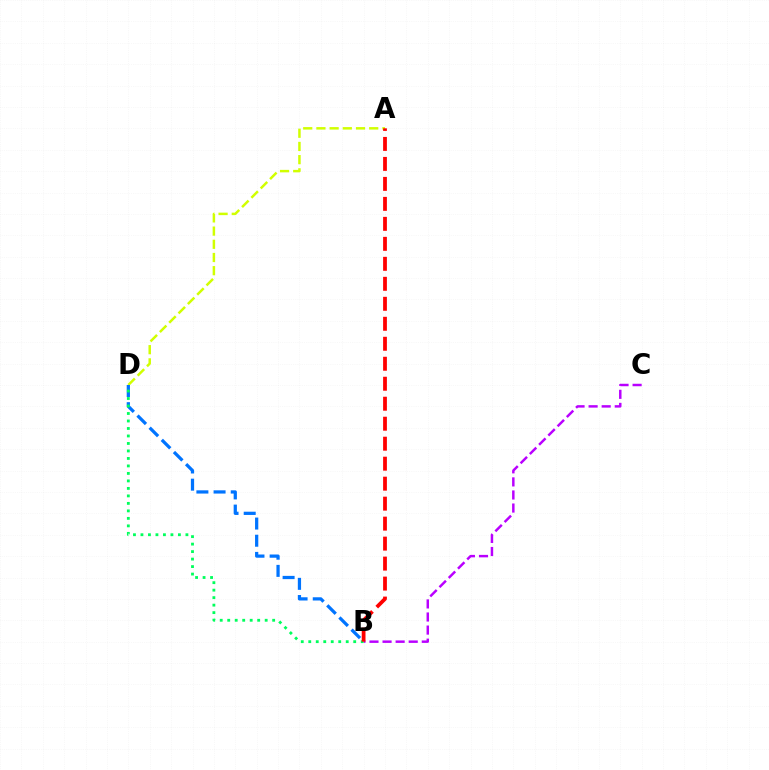{('A', 'D'): [{'color': '#d1ff00', 'line_style': 'dashed', 'thickness': 1.79}], ('B', 'C'): [{'color': '#b900ff', 'line_style': 'dashed', 'thickness': 1.78}], ('B', 'D'): [{'color': '#0074ff', 'line_style': 'dashed', 'thickness': 2.33}, {'color': '#00ff5c', 'line_style': 'dotted', 'thickness': 2.04}], ('A', 'B'): [{'color': '#ff0000', 'line_style': 'dashed', 'thickness': 2.72}]}